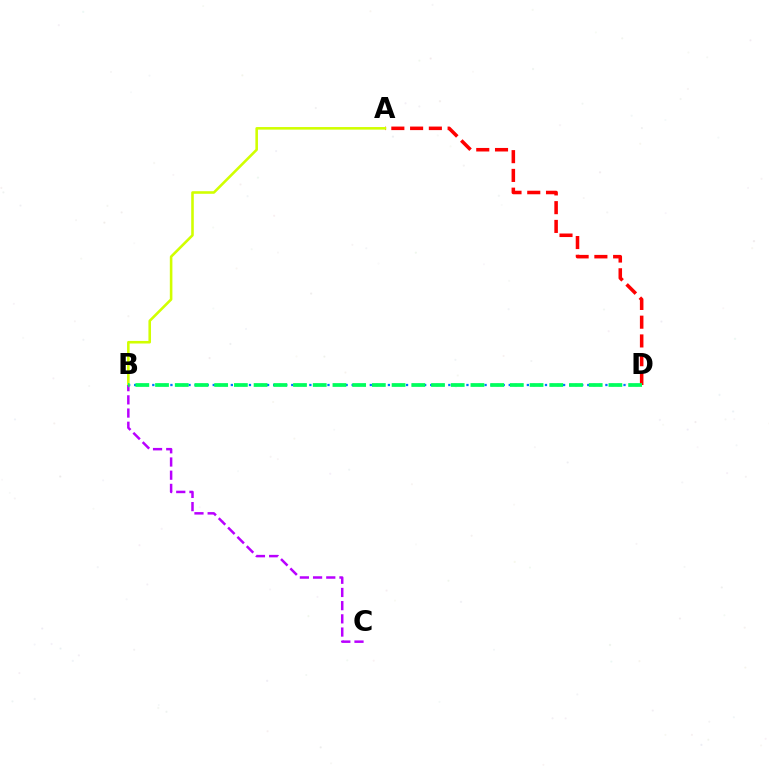{('A', 'D'): [{'color': '#ff0000', 'line_style': 'dashed', 'thickness': 2.55}], ('B', 'D'): [{'color': '#0074ff', 'line_style': 'dotted', 'thickness': 1.64}, {'color': '#00ff5c', 'line_style': 'dashed', 'thickness': 2.68}], ('A', 'B'): [{'color': '#d1ff00', 'line_style': 'solid', 'thickness': 1.86}], ('B', 'C'): [{'color': '#b900ff', 'line_style': 'dashed', 'thickness': 1.79}]}